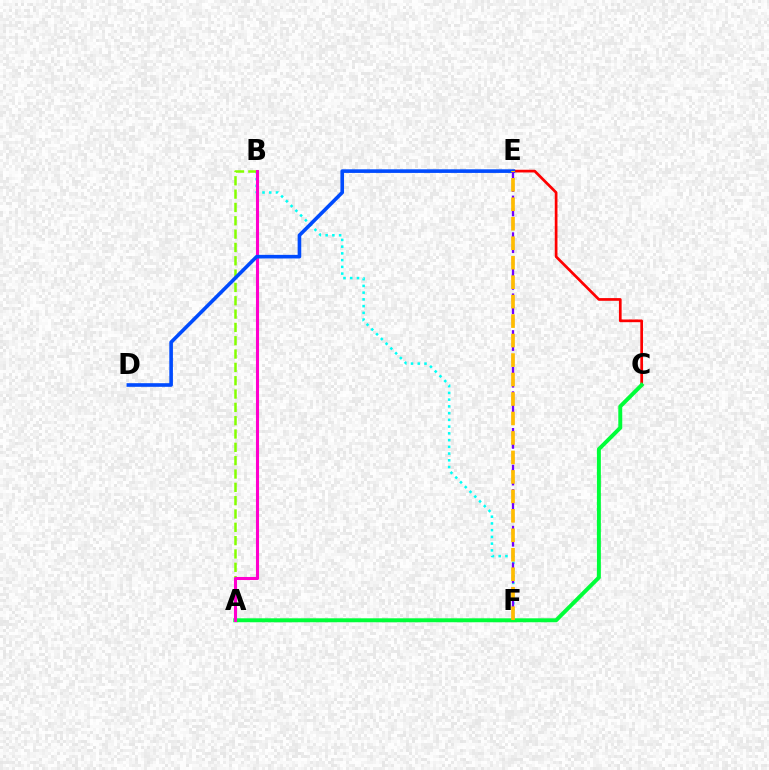{('B', 'F'): [{'color': '#00fff6', 'line_style': 'dotted', 'thickness': 1.83}], ('A', 'B'): [{'color': '#84ff00', 'line_style': 'dashed', 'thickness': 1.81}, {'color': '#ff00cf', 'line_style': 'solid', 'thickness': 2.21}], ('C', 'E'): [{'color': '#ff0000', 'line_style': 'solid', 'thickness': 1.95}], ('A', 'C'): [{'color': '#00ff39', 'line_style': 'solid', 'thickness': 2.85}], ('D', 'E'): [{'color': '#004bff', 'line_style': 'solid', 'thickness': 2.6}], ('E', 'F'): [{'color': '#7200ff', 'line_style': 'dashed', 'thickness': 1.66}, {'color': '#ffbd00', 'line_style': 'dashed', 'thickness': 2.65}]}